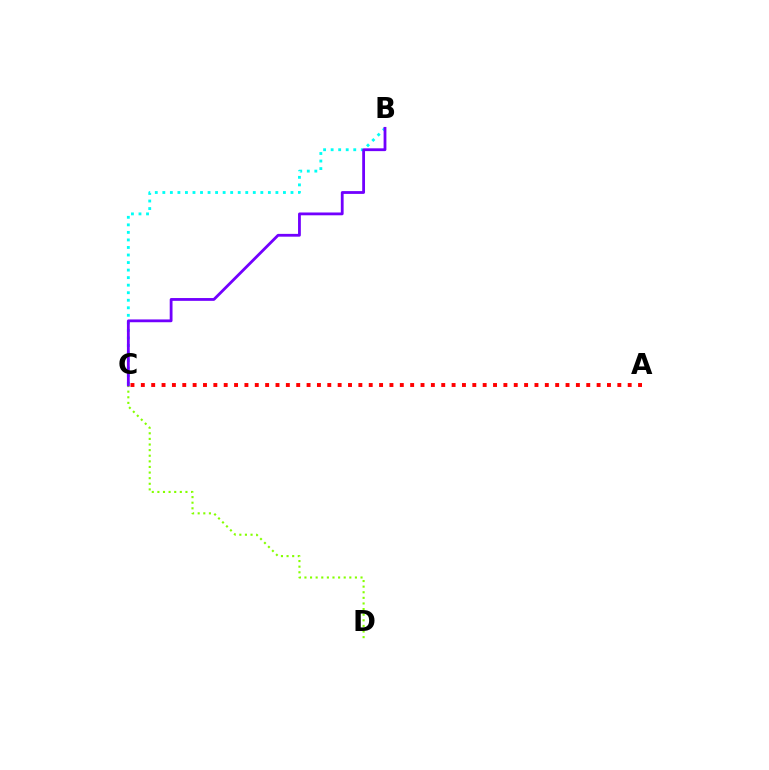{('B', 'C'): [{'color': '#00fff6', 'line_style': 'dotted', 'thickness': 2.05}, {'color': '#7200ff', 'line_style': 'solid', 'thickness': 2.02}], ('A', 'C'): [{'color': '#ff0000', 'line_style': 'dotted', 'thickness': 2.81}], ('C', 'D'): [{'color': '#84ff00', 'line_style': 'dotted', 'thickness': 1.52}]}